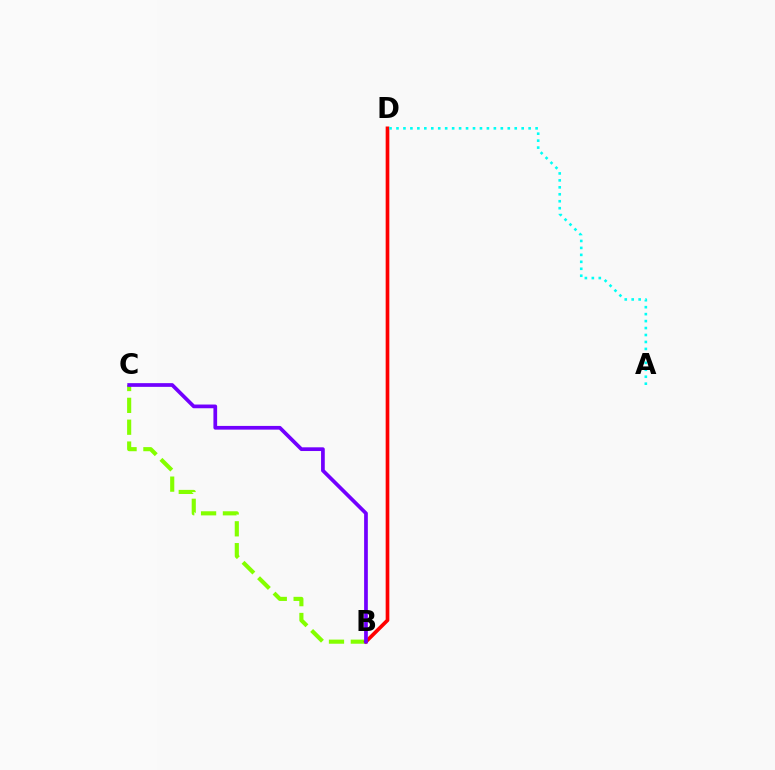{('B', 'C'): [{'color': '#84ff00', 'line_style': 'dashed', 'thickness': 2.97}, {'color': '#7200ff', 'line_style': 'solid', 'thickness': 2.67}], ('B', 'D'): [{'color': '#ff0000', 'line_style': 'solid', 'thickness': 2.64}], ('A', 'D'): [{'color': '#00fff6', 'line_style': 'dotted', 'thickness': 1.89}]}